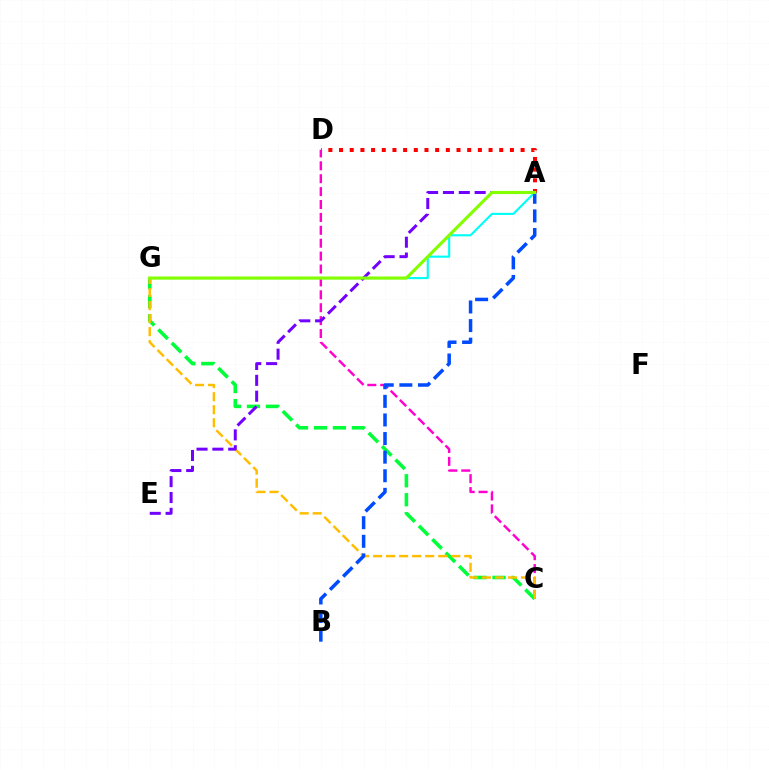{('A', 'D'): [{'color': '#ff0000', 'line_style': 'dotted', 'thickness': 2.9}], ('C', 'D'): [{'color': '#ff00cf', 'line_style': 'dashed', 'thickness': 1.75}], ('C', 'G'): [{'color': '#00ff39', 'line_style': 'dashed', 'thickness': 2.58}, {'color': '#ffbd00', 'line_style': 'dashed', 'thickness': 1.77}], ('A', 'G'): [{'color': '#00fff6', 'line_style': 'solid', 'thickness': 1.54}, {'color': '#84ff00', 'line_style': 'solid', 'thickness': 2.26}], ('A', 'E'): [{'color': '#7200ff', 'line_style': 'dashed', 'thickness': 2.15}], ('A', 'B'): [{'color': '#004bff', 'line_style': 'dashed', 'thickness': 2.53}]}